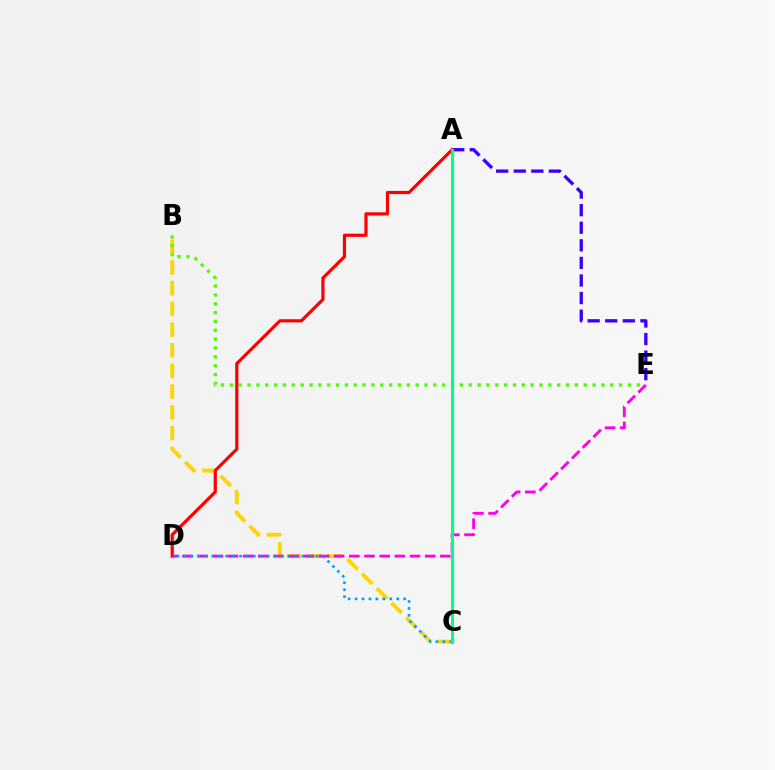{('B', 'C'): [{'color': '#ffd500', 'line_style': 'dashed', 'thickness': 2.81}], ('A', 'E'): [{'color': '#3700ff', 'line_style': 'dashed', 'thickness': 2.39}], ('B', 'E'): [{'color': '#4fff00', 'line_style': 'dotted', 'thickness': 2.4}], ('A', 'D'): [{'color': '#ff0000', 'line_style': 'solid', 'thickness': 2.3}], ('D', 'E'): [{'color': '#ff00ed', 'line_style': 'dashed', 'thickness': 2.06}], ('C', 'D'): [{'color': '#009eff', 'line_style': 'dotted', 'thickness': 1.89}], ('A', 'C'): [{'color': '#00ff86', 'line_style': 'solid', 'thickness': 2.25}]}